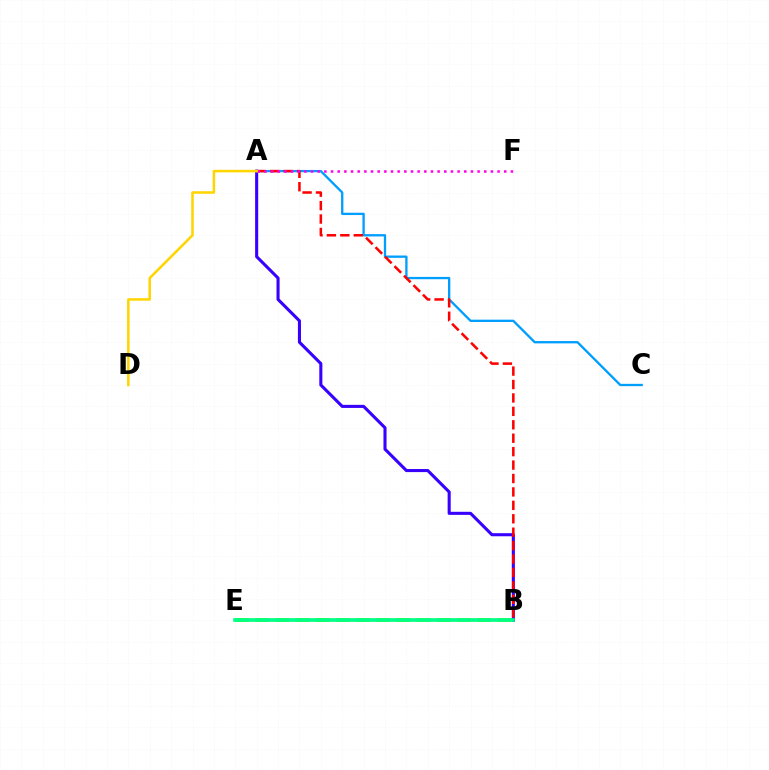{('A', 'B'): [{'color': '#3700ff', 'line_style': 'solid', 'thickness': 2.21}, {'color': '#ff0000', 'line_style': 'dashed', 'thickness': 1.82}], ('A', 'C'): [{'color': '#009eff', 'line_style': 'solid', 'thickness': 1.67}], ('A', 'F'): [{'color': '#ff00ed', 'line_style': 'dotted', 'thickness': 1.81}], ('B', 'E'): [{'color': '#4fff00', 'line_style': 'dashed', 'thickness': 2.74}, {'color': '#00ff86', 'line_style': 'solid', 'thickness': 2.61}], ('A', 'D'): [{'color': '#ffd500', 'line_style': 'solid', 'thickness': 1.82}]}